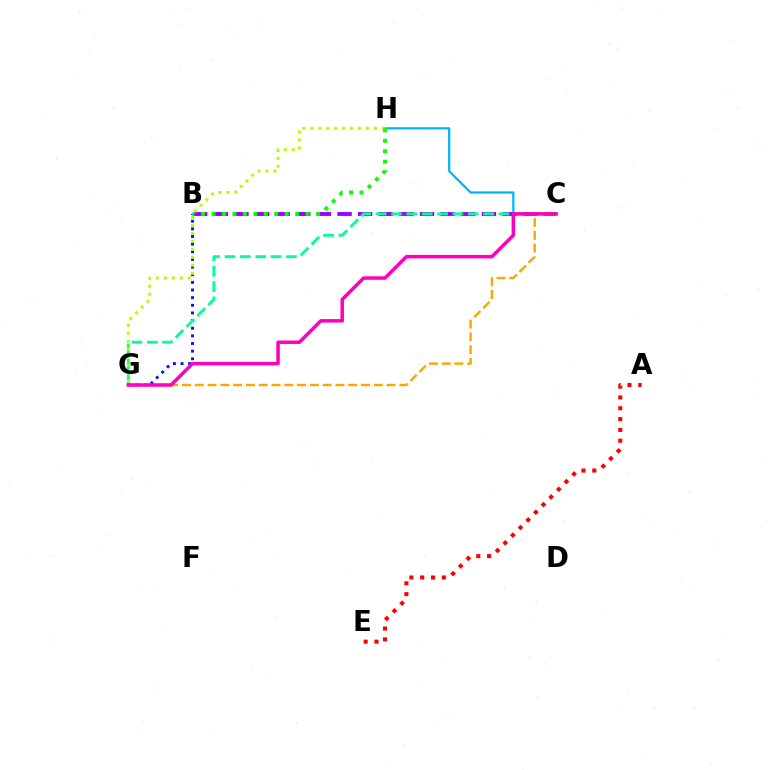{('B', 'C'): [{'color': '#9b00ff', 'line_style': 'dashed', 'thickness': 2.8}], ('B', 'G'): [{'color': '#0010ff', 'line_style': 'dotted', 'thickness': 2.08}], ('C', 'H'): [{'color': '#00b5ff', 'line_style': 'solid', 'thickness': 1.62}], ('A', 'E'): [{'color': '#ff0000', 'line_style': 'dotted', 'thickness': 2.94}], ('C', 'G'): [{'color': '#00ff9d', 'line_style': 'dashed', 'thickness': 2.09}, {'color': '#ffa500', 'line_style': 'dashed', 'thickness': 1.74}, {'color': '#ff00bd', 'line_style': 'solid', 'thickness': 2.52}], ('G', 'H'): [{'color': '#b3ff00', 'line_style': 'dotted', 'thickness': 2.17}], ('B', 'H'): [{'color': '#08ff00', 'line_style': 'dotted', 'thickness': 2.84}]}